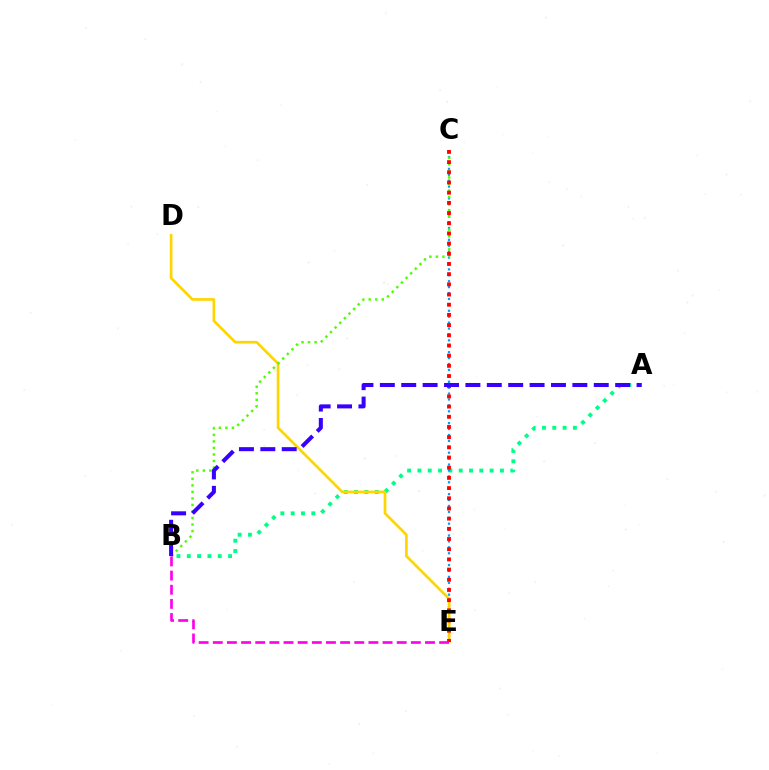{('A', 'B'): [{'color': '#00ff86', 'line_style': 'dotted', 'thickness': 2.8}, {'color': '#3700ff', 'line_style': 'dashed', 'thickness': 2.91}], ('C', 'E'): [{'color': '#009eff', 'line_style': 'dotted', 'thickness': 1.61}, {'color': '#ff0000', 'line_style': 'dotted', 'thickness': 2.77}], ('D', 'E'): [{'color': '#ffd500', 'line_style': 'solid', 'thickness': 1.93}], ('B', 'C'): [{'color': '#4fff00', 'line_style': 'dotted', 'thickness': 1.77}], ('B', 'E'): [{'color': '#ff00ed', 'line_style': 'dashed', 'thickness': 1.92}]}